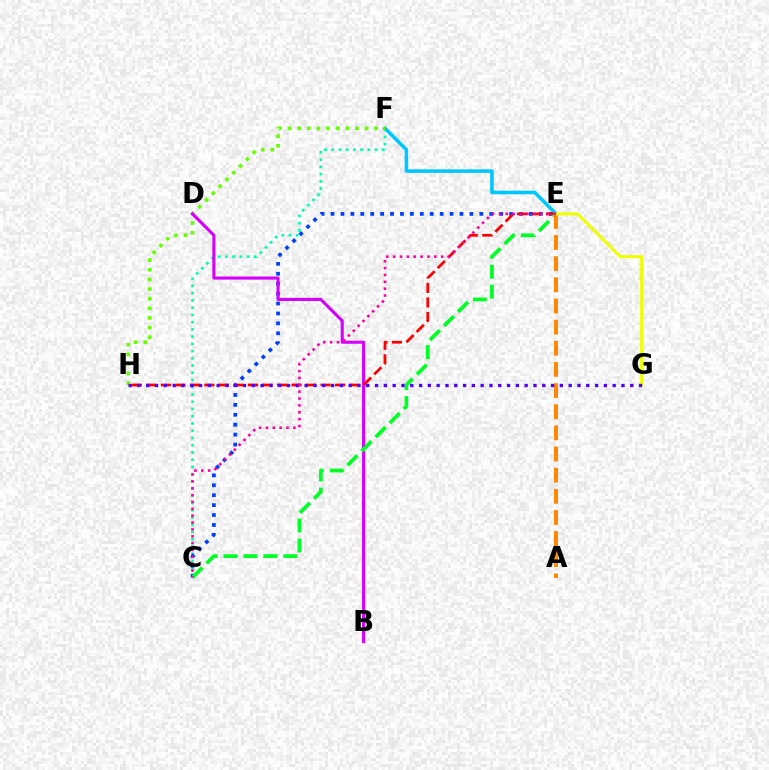{('C', 'F'): [{'color': '#00ffaf', 'line_style': 'dotted', 'thickness': 1.97}], ('E', 'F'): [{'color': '#00c7ff', 'line_style': 'solid', 'thickness': 2.56}], ('F', 'H'): [{'color': '#66ff00', 'line_style': 'dotted', 'thickness': 2.62}], ('C', 'E'): [{'color': '#003fff', 'line_style': 'dotted', 'thickness': 2.7}, {'color': '#00ff27', 'line_style': 'dashed', 'thickness': 2.71}, {'color': '#ff00a0', 'line_style': 'dotted', 'thickness': 1.86}], ('B', 'D'): [{'color': '#d600ff', 'line_style': 'solid', 'thickness': 2.24}], ('E', 'H'): [{'color': '#ff0000', 'line_style': 'dashed', 'thickness': 1.97}], ('A', 'E'): [{'color': '#ff8800', 'line_style': 'dashed', 'thickness': 2.87}], ('E', 'G'): [{'color': '#eeff00', 'line_style': 'solid', 'thickness': 2.19}], ('G', 'H'): [{'color': '#4f00ff', 'line_style': 'dotted', 'thickness': 2.39}]}